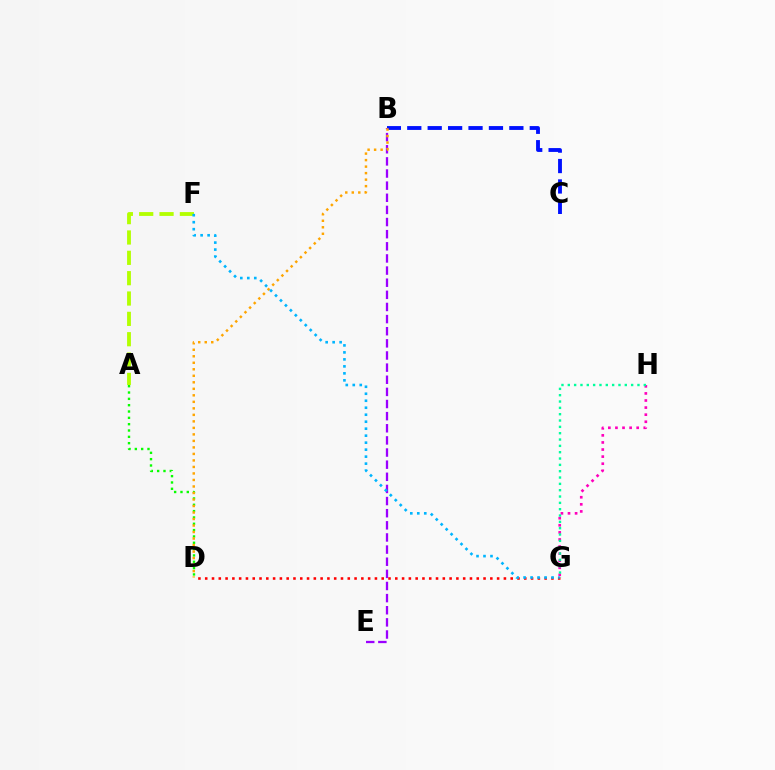{('G', 'H'): [{'color': '#ff00bd', 'line_style': 'dotted', 'thickness': 1.92}, {'color': '#00ff9d', 'line_style': 'dotted', 'thickness': 1.72}], ('A', 'D'): [{'color': '#08ff00', 'line_style': 'dotted', 'thickness': 1.72}], ('A', 'F'): [{'color': '#b3ff00', 'line_style': 'dashed', 'thickness': 2.76}], ('B', 'C'): [{'color': '#0010ff', 'line_style': 'dashed', 'thickness': 2.77}], ('B', 'E'): [{'color': '#9b00ff', 'line_style': 'dashed', 'thickness': 1.65}], ('B', 'D'): [{'color': '#ffa500', 'line_style': 'dotted', 'thickness': 1.77}], ('D', 'G'): [{'color': '#ff0000', 'line_style': 'dotted', 'thickness': 1.84}], ('F', 'G'): [{'color': '#00b5ff', 'line_style': 'dotted', 'thickness': 1.9}]}